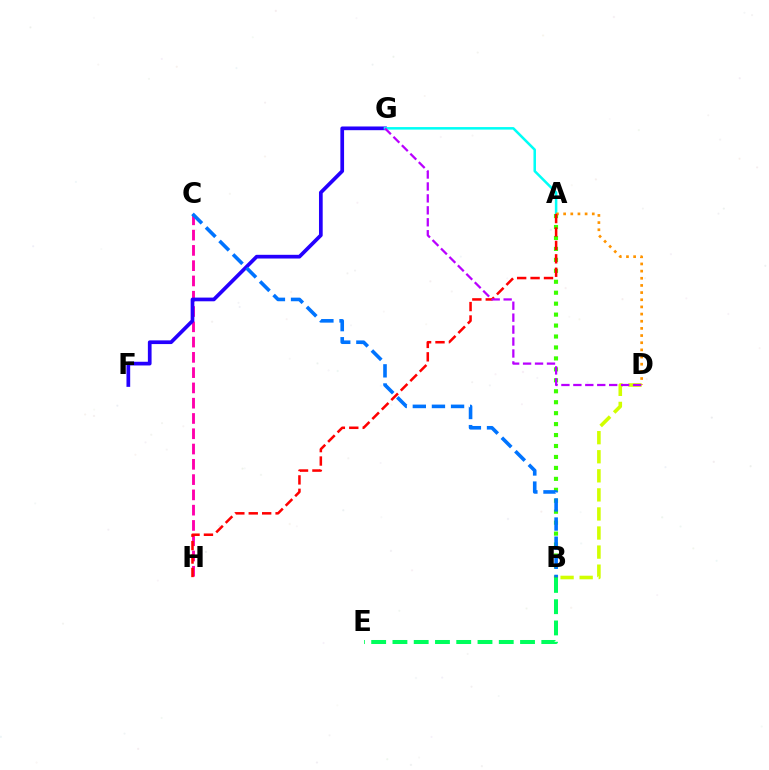{('C', 'H'): [{'color': '#ff00ac', 'line_style': 'dashed', 'thickness': 2.08}], ('B', 'D'): [{'color': '#d1ff00', 'line_style': 'dashed', 'thickness': 2.59}], ('A', 'B'): [{'color': '#3dff00', 'line_style': 'dotted', 'thickness': 2.97}], ('F', 'G'): [{'color': '#2500ff', 'line_style': 'solid', 'thickness': 2.67}], ('A', 'G'): [{'color': '#00fff6', 'line_style': 'solid', 'thickness': 1.82}], ('A', 'D'): [{'color': '#ff9400', 'line_style': 'dotted', 'thickness': 1.95}], ('A', 'H'): [{'color': '#ff0000', 'line_style': 'dashed', 'thickness': 1.82}], ('D', 'G'): [{'color': '#b900ff', 'line_style': 'dashed', 'thickness': 1.62}], ('B', 'E'): [{'color': '#00ff5c', 'line_style': 'dashed', 'thickness': 2.89}], ('B', 'C'): [{'color': '#0074ff', 'line_style': 'dashed', 'thickness': 2.6}]}